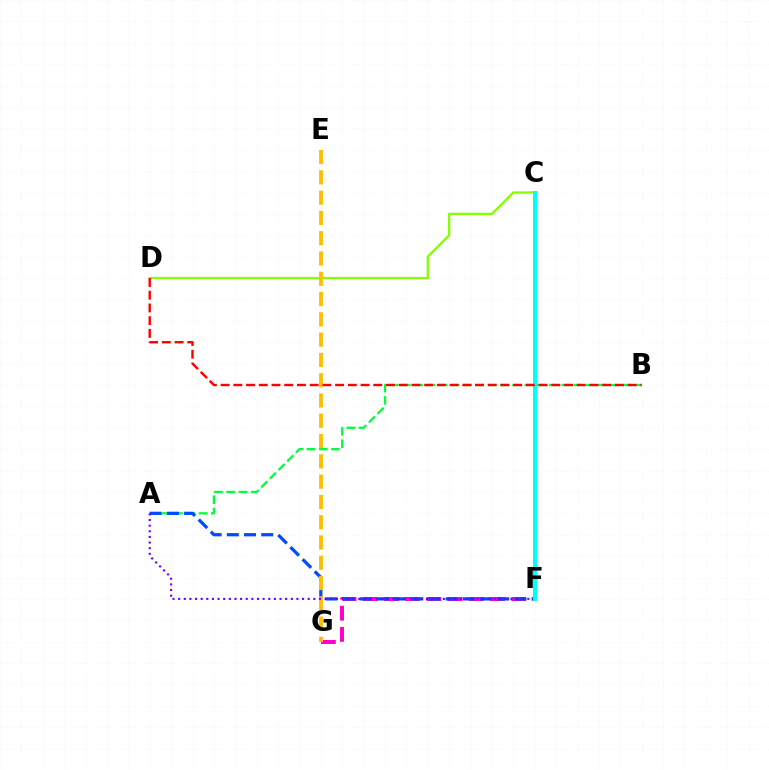{('A', 'B'): [{'color': '#00ff39', 'line_style': 'dashed', 'thickness': 1.66}], ('C', 'D'): [{'color': '#84ff00', 'line_style': 'solid', 'thickness': 1.65}], ('F', 'G'): [{'color': '#ff00cf', 'line_style': 'dashed', 'thickness': 2.88}], ('A', 'F'): [{'color': '#004bff', 'line_style': 'dashed', 'thickness': 2.34}, {'color': '#7200ff', 'line_style': 'dotted', 'thickness': 1.53}], ('E', 'G'): [{'color': '#ffbd00', 'line_style': 'dashed', 'thickness': 2.76}], ('C', 'F'): [{'color': '#00fff6', 'line_style': 'solid', 'thickness': 2.93}], ('B', 'D'): [{'color': '#ff0000', 'line_style': 'dashed', 'thickness': 1.73}]}